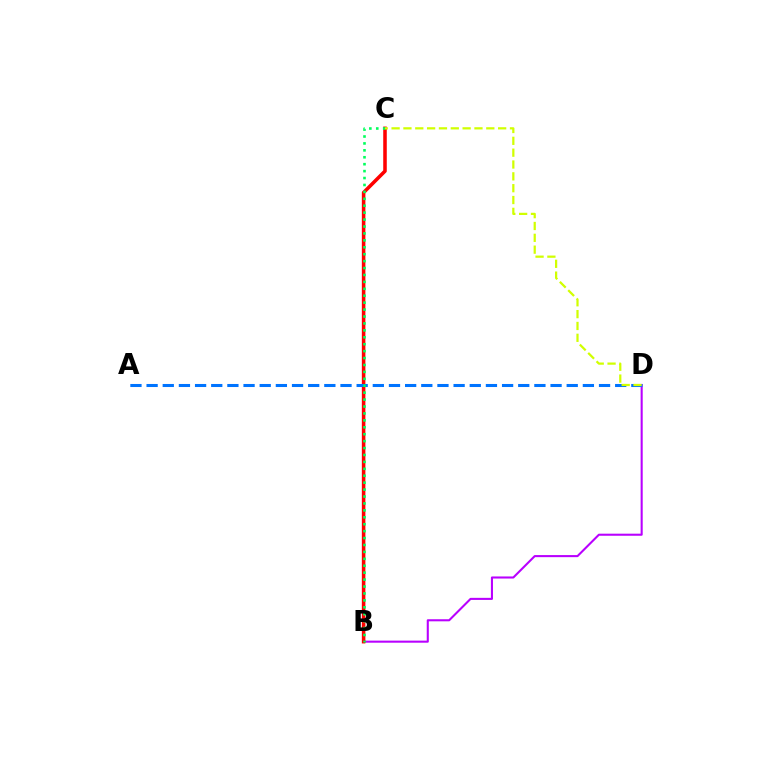{('B', 'D'): [{'color': '#b900ff', 'line_style': 'solid', 'thickness': 1.5}], ('B', 'C'): [{'color': '#ff0000', 'line_style': 'solid', 'thickness': 2.56}, {'color': '#00ff5c', 'line_style': 'dotted', 'thickness': 1.88}], ('A', 'D'): [{'color': '#0074ff', 'line_style': 'dashed', 'thickness': 2.2}], ('C', 'D'): [{'color': '#d1ff00', 'line_style': 'dashed', 'thickness': 1.61}]}